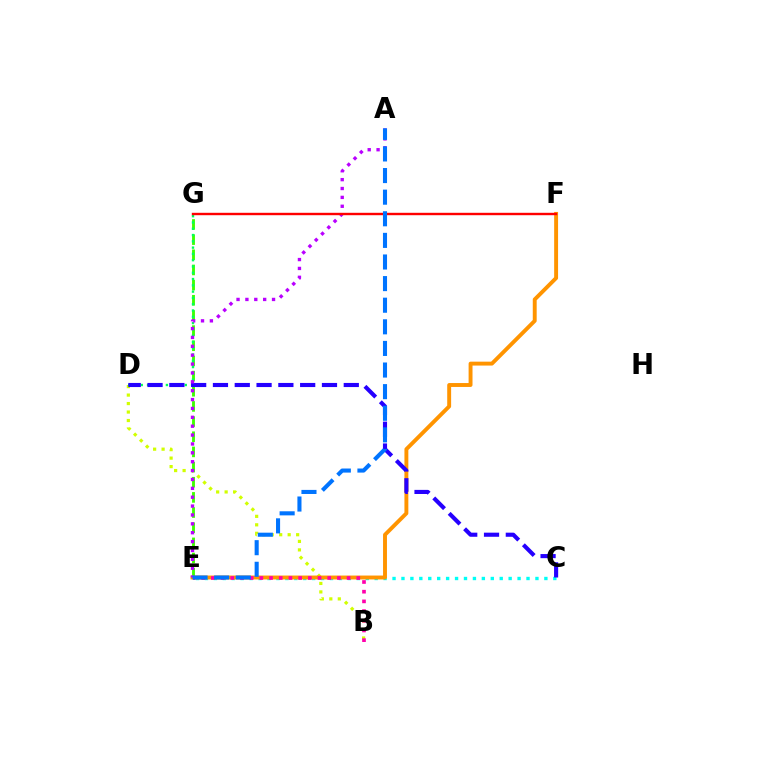{('C', 'E'): [{'color': '#00fff6', 'line_style': 'dotted', 'thickness': 2.43}], ('B', 'D'): [{'color': '#d1ff00', 'line_style': 'dotted', 'thickness': 2.3}], ('E', 'G'): [{'color': '#3dff00', 'line_style': 'dashed', 'thickness': 2.06}], ('E', 'F'): [{'color': '#ff9400', 'line_style': 'solid', 'thickness': 2.81}], ('D', 'G'): [{'color': '#00ff5c', 'line_style': 'dotted', 'thickness': 1.71}], ('C', 'D'): [{'color': '#2500ff', 'line_style': 'dashed', 'thickness': 2.96}], ('A', 'E'): [{'color': '#b900ff', 'line_style': 'dotted', 'thickness': 2.41}, {'color': '#0074ff', 'line_style': 'dashed', 'thickness': 2.94}], ('B', 'E'): [{'color': '#ff00ac', 'line_style': 'dotted', 'thickness': 2.63}], ('F', 'G'): [{'color': '#ff0000', 'line_style': 'solid', 'thickness': 1.73}]}